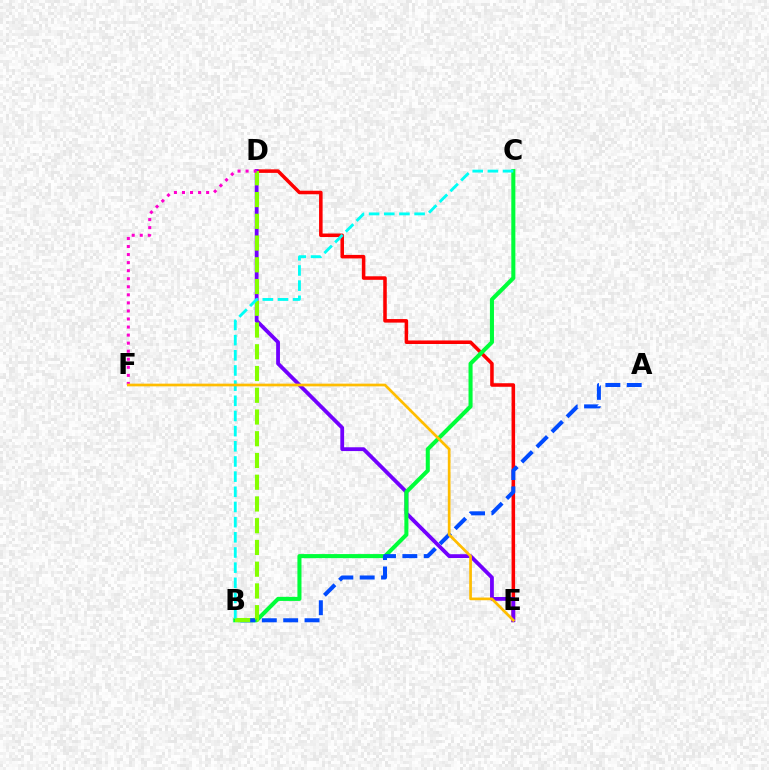{('D', 'E'): [{'color': '#ff0000', 'line_style': 'solid', 'thickness': 2.55}, {'color': '#7200ff', 'line_style': 'solid', 'thickness': 2.73}], ('B', 'C'): [{'color': '#00ff39', 'line_style': 'solid', 'thickness': 2.92}, {'color': '#00fff6', 'line_style': 'dashed', 'thickness': 2.06}], ('A', 'B'): [{'color': '#004bff', 'line_style': 'dashed', 'thickness': 2.9}], ('B', 'D'): [{'color': '#84ff00', 'line_style': 'dashed', 'thickness': 2.95}], ('D', 'F'): [{'color': '#ff00cf', 'line_style': 'dotted', 'thickness': 2.19}], ('E', 'F'): [{'color': '#ffbd00', 'line_style': 'solid', 'thickness': 1.95}]}